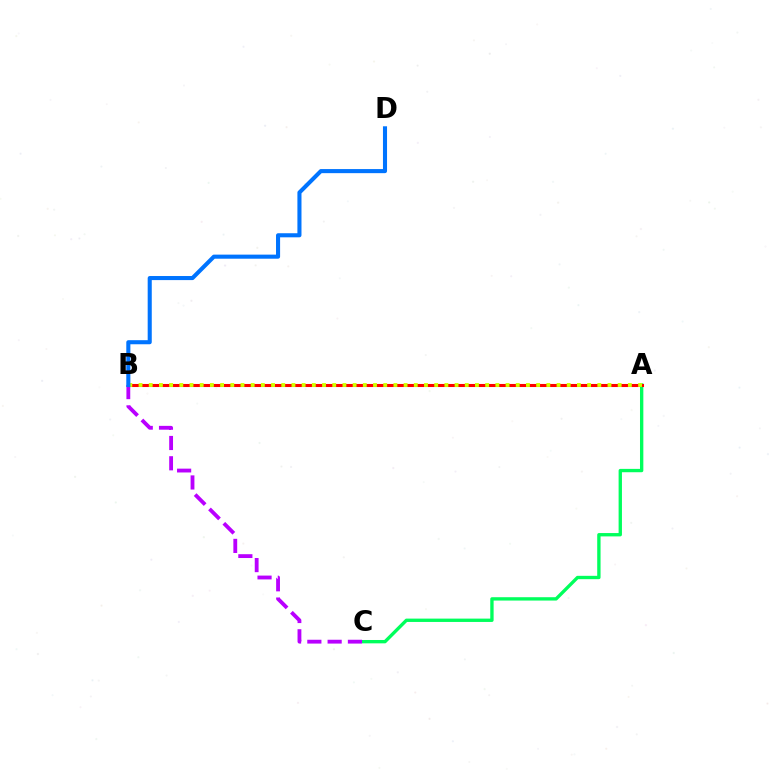{('A', 'C'): [{'color': '#00ff5c', 'line_style': 'solid', 'thickness': 2.41}], ('A', 'B'): [{'color': '#ff0000', 'line_style': 'solid', 'thickness': 2.2}, {'color': '#d1ff00', 'line_style': 'dotted', 'thickness': 2.77}], ('B', 'C'): [{'color': '#b900ff', 'line_style': 'dashed', 'thickness': 2.76}], ('B', 'D'): [{'color': '#0074ff', 'line_style': 'solid', 'thickness': 2.94}]}